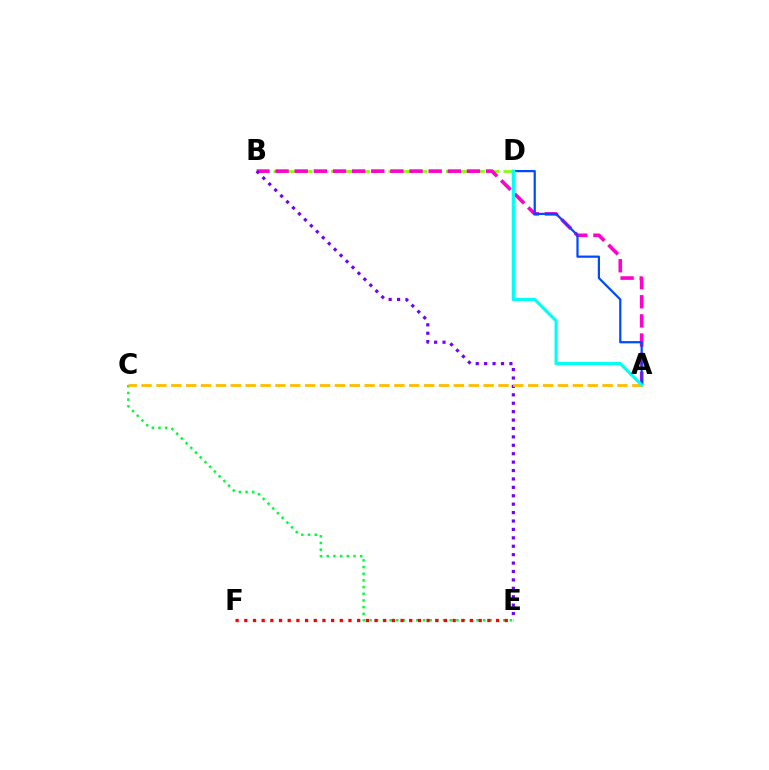{('C', 'E'): [{'color': '#00ff39', 'line_style': 'dotted', 'thickness': 1.82}], ('B', 'D'): [{'color': '#84ff00', 'line_style': 'dashed', 'thickness': 1.95}], ('A', 'B'): [{'color': '#ff00cf', 'line_style': 'dashed', 'thickness': 2.6}], ('B', 'E'): [{'color': '#7200ff', 'line_style': 'dotted', 'thickness': 2.29}], ('A', 'D'): [{'color': '#004bff', 'line_style': 'solid', 'thickness': 1.61}, {'color': '#00fff6', 'line_style': 'solid', 'thickness': 2.3}], ('A', 'C'): [{'color': '#ffbd00', 'line_style': 'dashed', 'thickness': 2.02}], ('E', 'F'): [{'color': '#ff0000', 'line_style': 'dotted', 'thickness': 2.36}]}